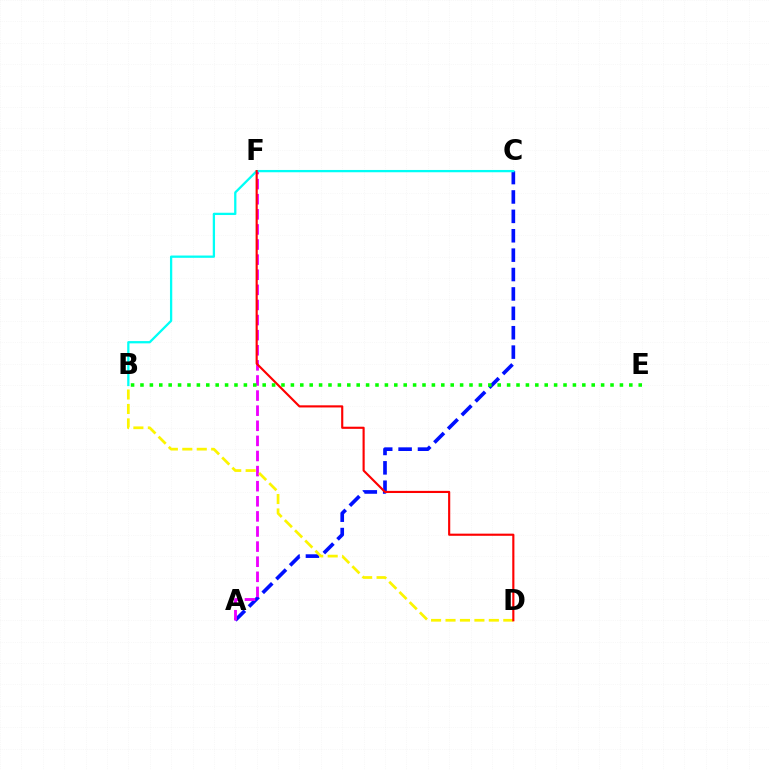{('A', 'C'): [{'color': '#0010ff', 'line_style': 'dashed', 'thickness': 2.63}], ('A', 'F'): [{'color': '#ee00ff', 'line_style': 'dashed', 'thickness': 2.05}], ('B', 'D'): [{'color': '#fcf500', 'line_style': 'dashed', 'thickness': 1.96}], ('B', 'C'): [{'color': '#00fff6', 'line_style': 'solid', 'thickness': 1.64}], ('D', 'F'): [{'color': '#ff0000', 'line_style': 'solid', 'thickness': 1.54}], ('B', 'E'): [{'color': '#08ff00', 'line_style': 'dotted', 'thickness': 2.55}]}